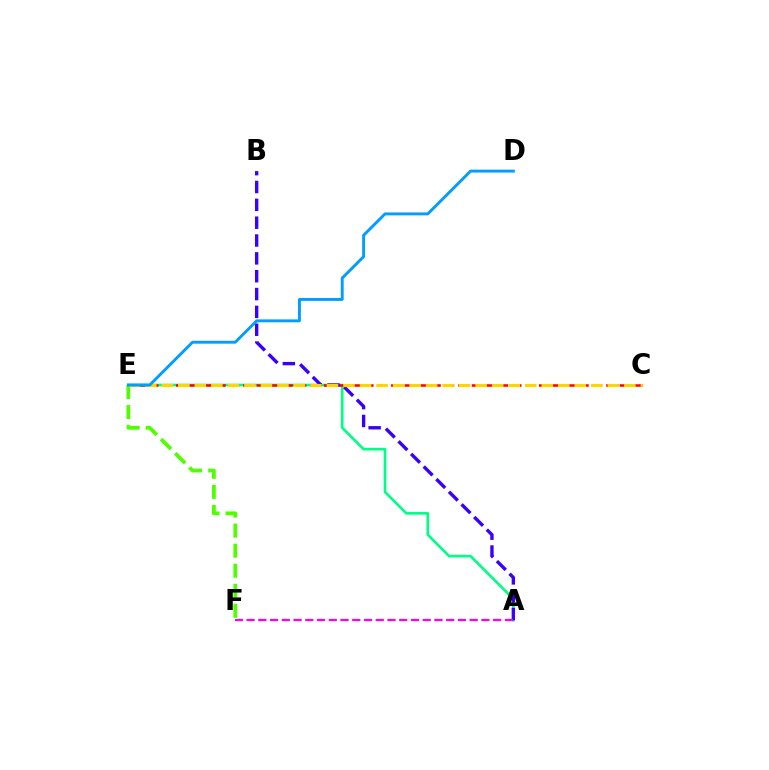{('A', 'E'): [{'color': '#00ff86', 'line_style': 'solid', 'thickness': 1.91}], ('E', 'F'): [{'color': '#4fff00', 'line_style': 'dashed', 'thickness': 2.72}], ('C', 'E'): [{'color': '#ff0000', 'line_style': 'dashed', 'thickness': 1.83}, {'color': '#ffd500', 'line_style': 'dashed', 'thickness': 2.24}], ('A', 'B'): [{'color': '#3700ff', 'line_style': 'dashed', 'thickness': 2.42}], ('D', 'E'): [{'color': '#009eff', 'line_style': 'solid', 'thickness': 2.09}], ('A', 'F'): [{'color': '#ff00ed', 'line_style': 'dashed', 'thickness': 1.6}]}